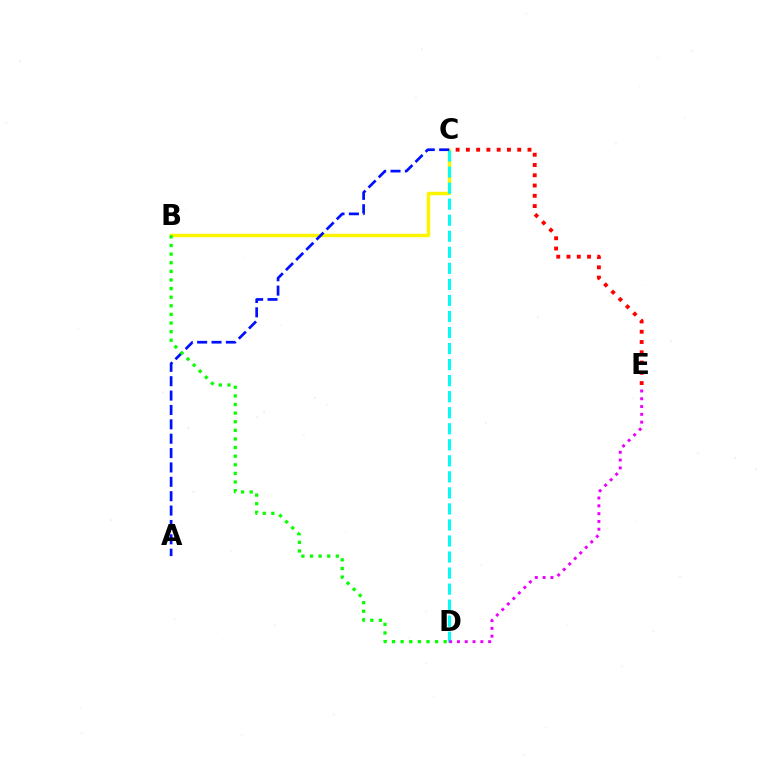{('B', 'C'): [{'color': '#fcf500', 'line_style': 'solid', 'thickness': 2.48}], ('C', 'D'): [{'color': '#00fff6', 'line_style': 'dashed', 'thickness': 2.18}], ('C', 'E'): [{'color': '#ff0000', 'line_style': 'dotted', 'thickness': 2.79}], ('A', 'C'): [{'color': '#0010ff', 'line_style': 'dashed', 'thickness': 1.95}], ('D', 'E'): [{'color': '#ee00ff', 'line_style': 'dotted', 'thickness': 2.12}], ('B', 'D'): [{'color': '#08ff00', 'line_style': 'dotted', 'thickness': 2.34}]}